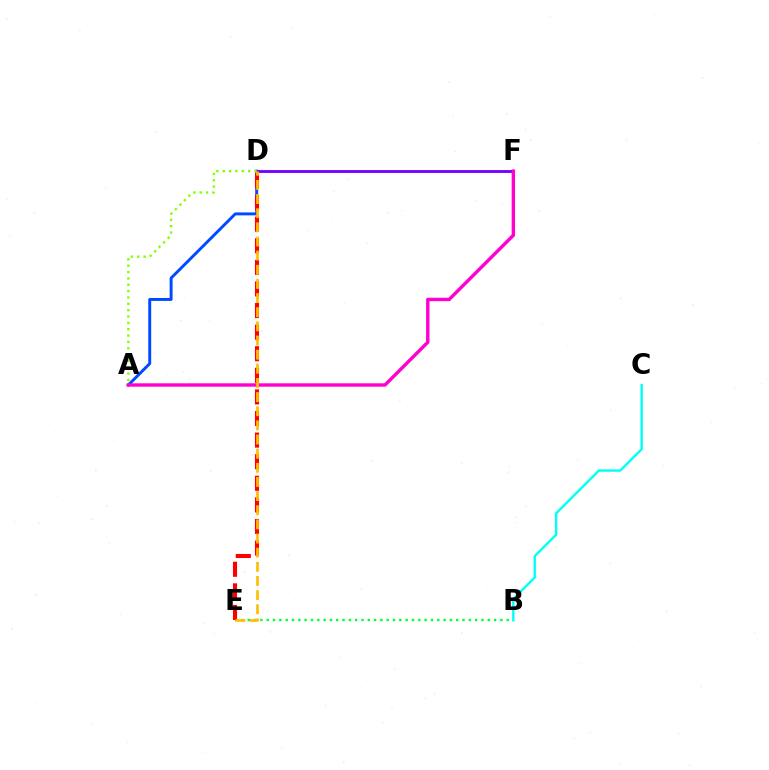{('B', 'E'): [{'color': '#00ff39', 'line_style': 'dotted', 'thickness': 1.72}], ('A', 'D'): [{'color': '#004bff', 'line_style': 'solid', 'thickness': 2.12}, {'color': '#84ff00', 'line_style': 'dotted', 'thickness': 1.72}], ('D', 'F'): [{'color': '#7200ff', 'line_style': 'solid', 'thickness': 2.05}], ('A', 'F'): [{'color': '#ff00cf', 'line_style': 'solid', 'thickness': 2.44}], ('B', 'C'): [{'color': '#00fff6', 'line_style': 'solid', 'thickness': 1.71}], ('D', 'E'): [{'color': '#ff0000', 'line_style': 'dashed', 'thickness': 2.93}, {'color': '#ffbd00', 'line_style': 'dashed', 'thickness': 1.92}]}